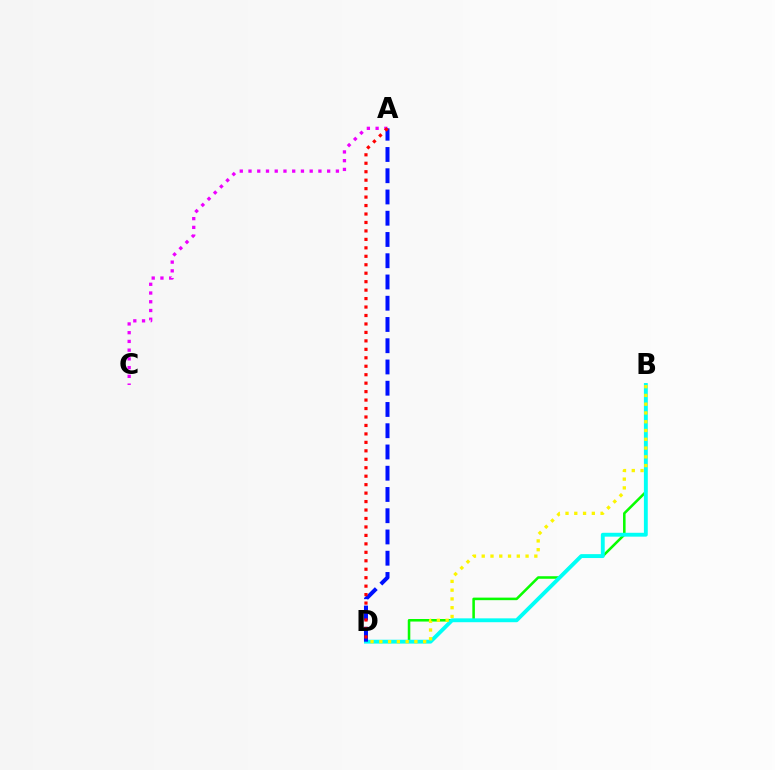{('B', 'D'): [{'color': '#08ff00', 'line_style': 'solid', 'thickness': 1.84}, {'color': '#00fff6', 'line_style': 'solid', 'thickness': 2.78}, {'color': '#fcf500', 'line_style': 'dotted', 'thickness': 2.38}], ('A', 'C'): [{'color': '#ee00ff', 'line_style': 'dotted', 'thickness': 2.37}], ('A', 'D'): [{'color': '#0010ff', 'line_style': 'dashed', 'thickness': 2.89}, {'color': '#ff0000', 'line_style': 'dotted', 'thickness': 2.3}]}